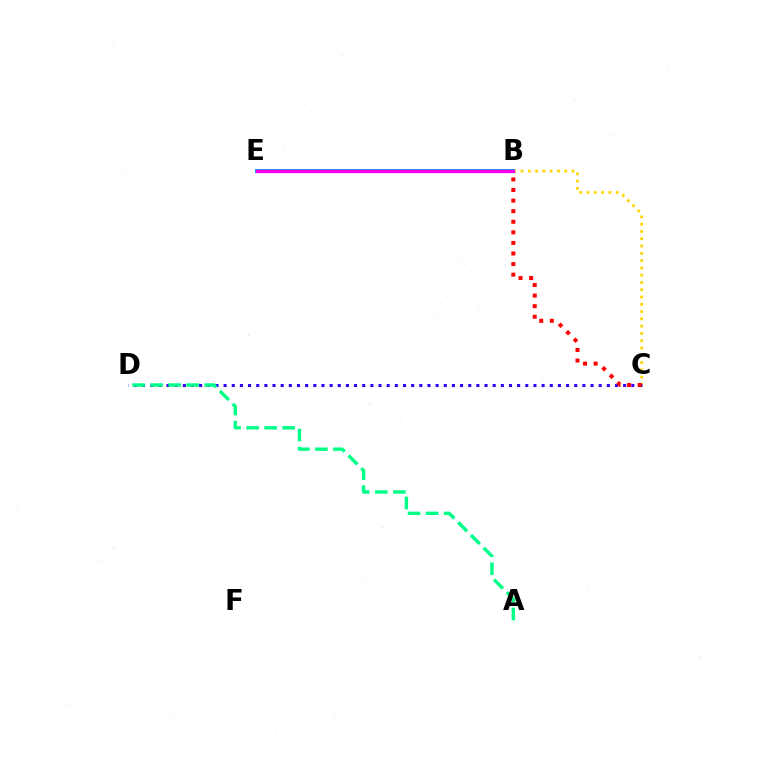{('B', 'C'): [{'color': '#ffd500', 'line_style': 'dotted', 'thickness': 1.98}, {'color': '#ff0000', 'line_style': 'dotted', 'thickness': 2.87}], ('B', 'E'): [{'color': '#4fff00', 'line_style': 'dashed', 'thickness': 2.67}, {'color': '#009eff', 'line_style': 'solid', 'thickness': 2.85}, {'color': '#ff00ed', 'line_style': 'solid', 'thickness': 2.36}], ('C', 'D'): [{'color': '#3700ff', 'line_style': 'dotted', 'thickness': 2.22}], ('A', 'D'): [{'color': '#00ff86', 'line_style': 'dashed', 'thickness': 2.45}]}